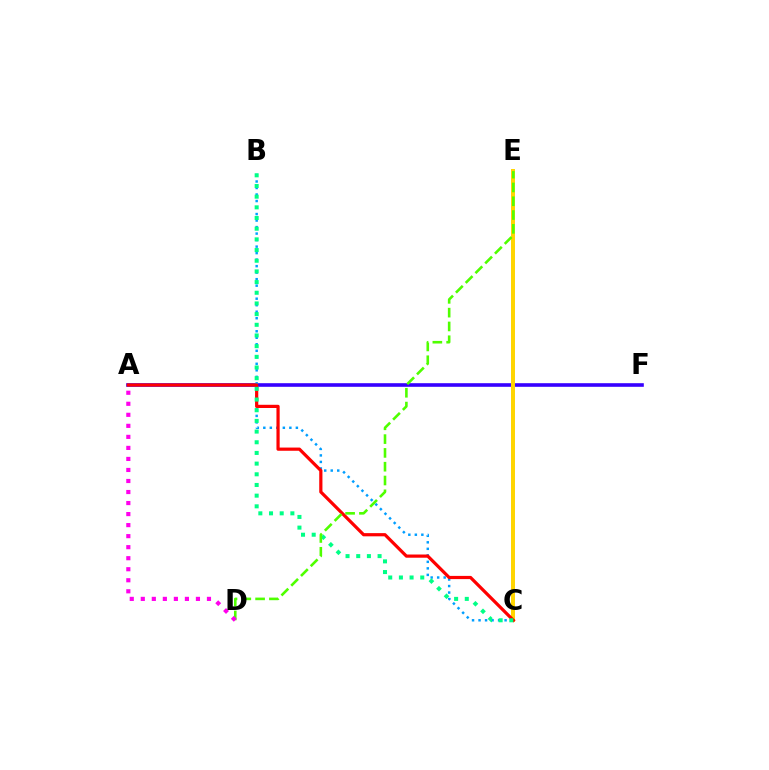{('A', 'F'): [{'color': '#3700ff', 'line_style': 'solid', 'thickness': 2.6}], ('C', 'E'): [{'color': '#ffd500', 'line_style': 'solid', 'thickness': 2.86}], ('B', 'C'): [{'color': '#009eff', 'line_style': 'dotted', 'thickness': 1.77}, {'color': '#00ff86', 'line_style': 'dotted', 'thickness': 2.9}], ('A', 'C'): [{'color': '#ff0000', 'line_style': 'solid', 'thickness': 2.31}], ('D', 'E'): [{'color': '#4fff00', 'line_style': 'dashed', 'thickness': 1.87}], ('A', 'D'): [{'color': '#ff00ed', 'line_style': 'dotted', 'thickness': 3.0}]}